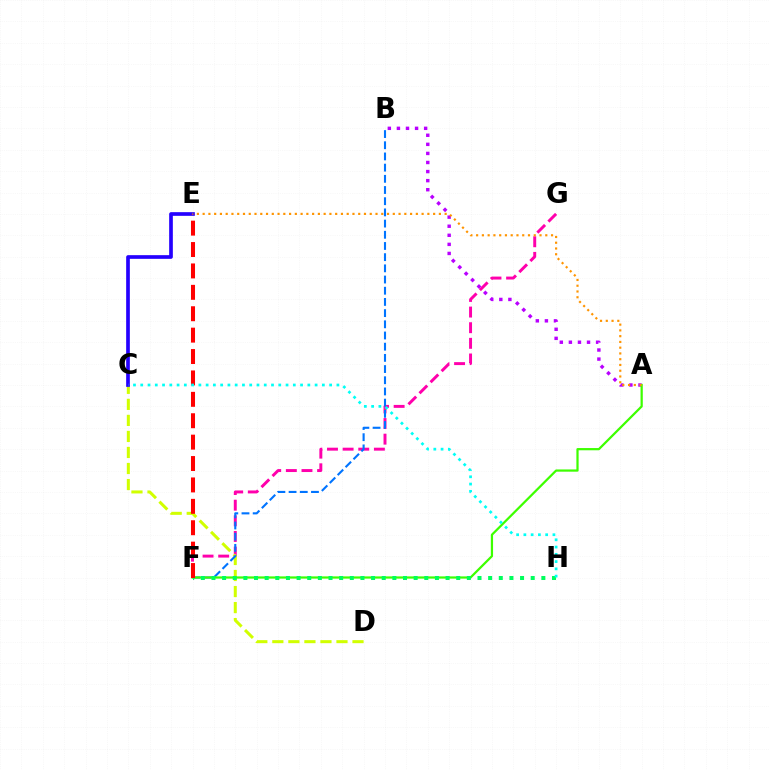{('F', 'G'): [{'color': '#ff00ac', 'line_style': 'dashed', 'thickness': 2.12}], ('A', 'B'): [{'color': '#b900ff', 'line_style': 'dotted', 'thickness': 2.47}], ('C', 'D'): [{'color': '#d1ff00', 'line_style': 'dashed', 'thickness': 2.18}], ('B', 'F'): [{'color': '#0074ff', 'line_style': 'dashed', 'thickness': 1.52}], ('A', 'F'): [{'color': '#3dff00', 'line_style': 'solid', 'thickness': 1.61}], ('C', 'E'): [{'color': '#2500ff', 'line_style': 'solid', 'thickness': 2.65}], ('F', 'H'): [{'color': '#00ff5c', 'line_style': 'dotted', 'thickness': 2.89}], ('E', 'F'): [{'color': '#ff0000', 'line_style': 'dashed', 'thickness': 2.91}], ('A', 'E'): [{'color': '#ff9400', 'line_style': 'dotted', 'thickness': 1.57}], ('C', 'H'): [{'color': '#00fff6', 'line_style': 'dotted', 'thickness': 1.97}]}